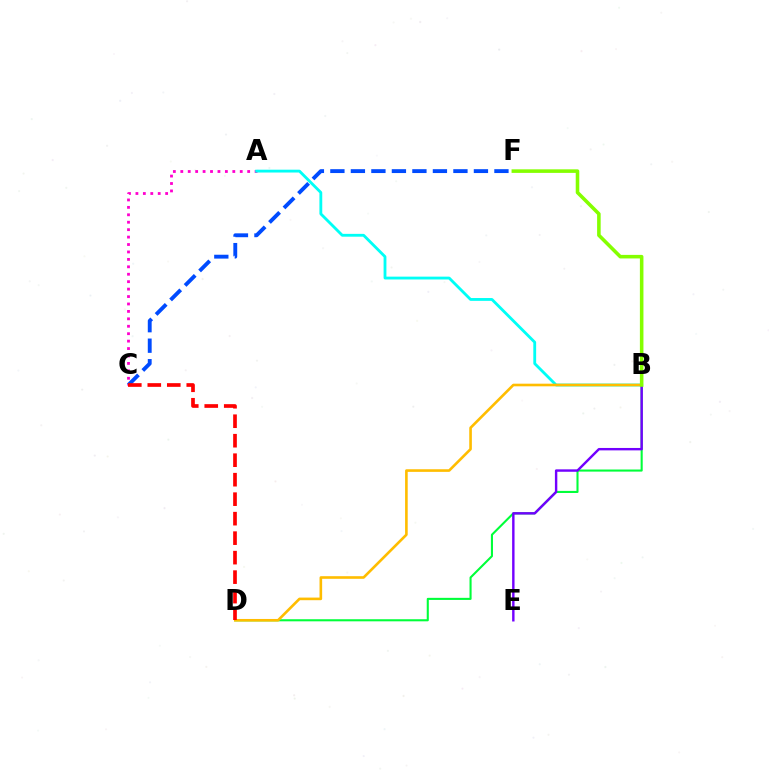{('A', 'C'): [{'color': '#ff00cf', 'line_style': 'dotted', 'thickness': 2.02}], ('A', 'B'): [{'color': '#00fff6', 'line_style': 'solid', 'thickness': 2.04}], ('C', 'F'): [{'color': '#004bff', 'line_style': 'dashed', 'thickness': 2.79}], ('B', 'D'): [{'color': '#00ff39', 'line_style': 'solid', 'thickness': 1.5}, {'color': '#ffbd00', 'line_style': 'solid', 'thickness': 1.89}], ('B', 'E'): [{'color': '#7200ff', 'line_style': 'solid', 'thickness': 1.74}], ('C', 'D'): [{'color': '#ff0000', 'line_style': 'dashed', 'thickness': 2.65}], ('B', 'F'): [{'color': '#84ff00', 'line_style': 'solid', 'thickness': 2.56}]}